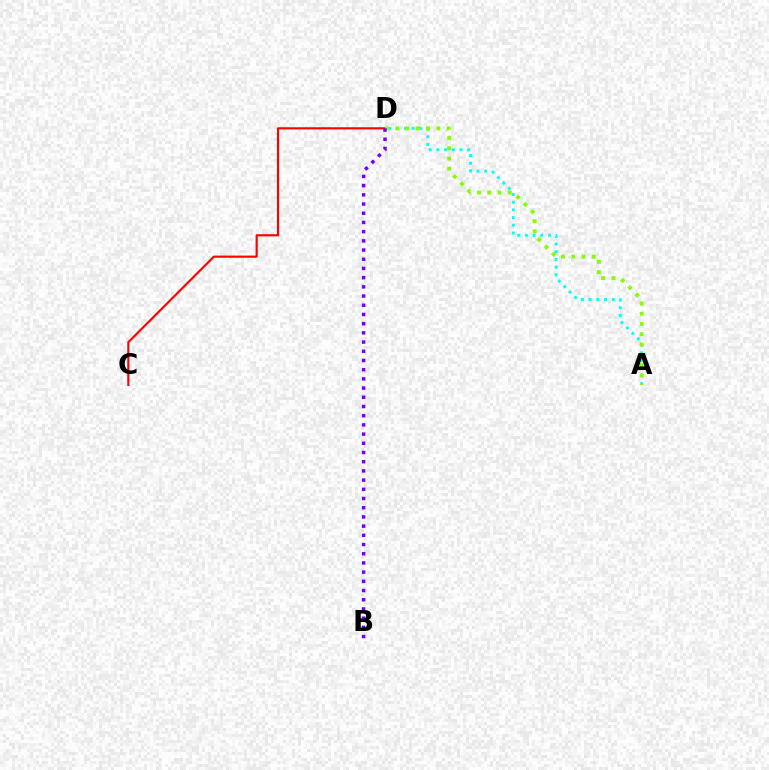{('C', 'D'): [{'color': '#ff0000', 'line_style': 'solid', 'thickness': 1.55}], ('A', 'D'): [{'color': '#00fff6', 'line_style': 'dotted', 'thickness': 2.09}, {'color': '#84ff00', 'line_style': 'dotted', 'thickness': 2.79}], ('B', 'D'): [{'color': '#7200ff', 'line_style': 'dotted', 'thickness': 2.5}]}